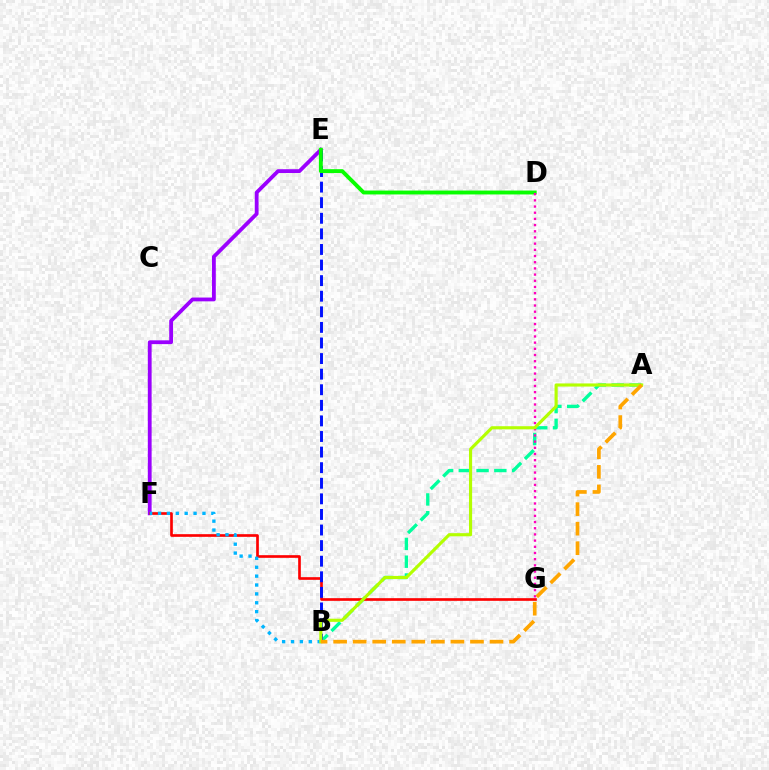{('A', 'B'): [{'color': '#00ff9d', 'line_style': 'dashed', 'thickness': 2.42}, {'color': '#b3ff00', 'line_style': 'solid', 'thickness': 2.26}, {'color': '#ffa500', 'line_style': 'dashed', 'thickness': 2.66}], ('E', 'F'): [{'color': '#9b00ff', 'line_style': 'solid', 'thickness': 2.73}], ('F', 'G'): [{'color': '#ff0000', 'line_style': 'solid', 'thickness': 1.92}], ('B', 'E'): [{'color': '#0010ff', 'line_style': 'dashed', 'thickness': 2.12}], ('D', 'E'): [{'color': '#08ff00', 'line_style': 'solid', 'thickness': 2.8}], ('D', 'G'): [{'color': '#ff00bd', 'line_style': 'dotted', 'thickness': 1.68}], ('B', 'F'): [{'color': '#00b5ff', 'line_style': 'dotted', 'thickness': 2.41}]}